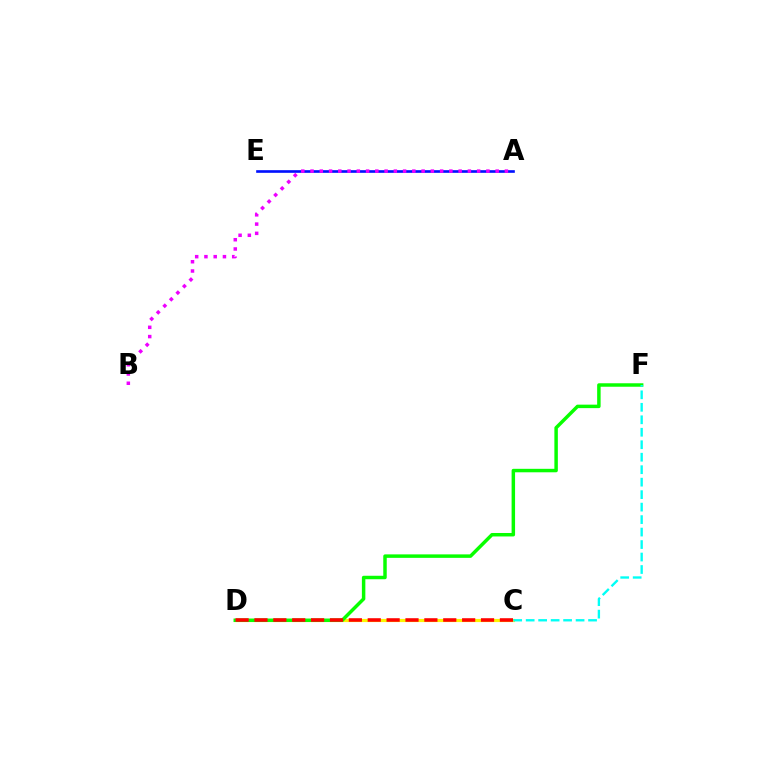{('C', 'D'): [{'color': '#fcf500', 'line_style': 'solid', 'thickness': 2.28}, {'color': '#ff0000', 'line_style': 'dashed', 'thickness': 2.56}], ('A', 'E'): [{'color': '#0010ff', 'line_style': 'solid', 'thickness': 1.9}], ('D', 'F'): [{'color': '#08ff00', 'line_style': 'solid', 'thickness': 2.5}], ('A', 'B'): [{'color': '#ee00ff', 'line_style': 'dotted', 'thickness': 2.51}], ('C', 'F'): [{'color': '#00fff6', 'line_style': 'dashed', 'thickness': 1.7}]}